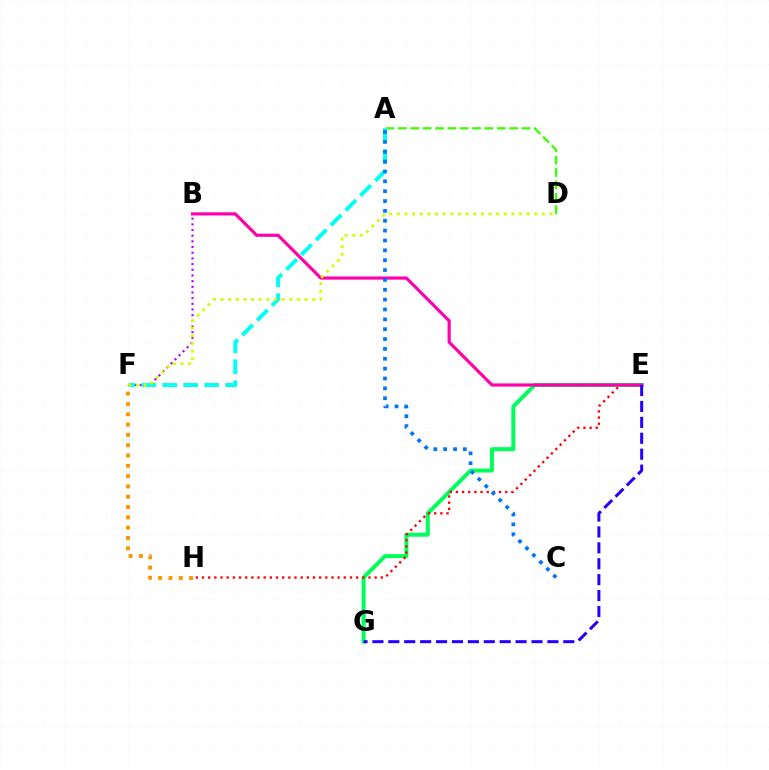{('A', 'D'): [{'color': '#3dff00', 'line_style': 'dashed', 'thickness': 1.68}], ('B', 'F'): [{'color': '#b900ff', 'line_style': 'dotted', 'thickness': 1.54}], ('E', 'G'): [{'color': '#00ff5c', 'line_style': 'solid', 'thickness': 2.86}, {'color': '#2500ff', 'line_style': 'dashed', 'thickness': 2.16}], ('A', 'F'): [{'color': '#00fff6', 'line_style': 'dashed', 'thickness': 2.84}], ('E', 'H'): [{'color': '#ff0000', 'line_style': 'dotted', 'thickness': 1.67}], ('B', 'E'): [{'color': '#ff00ac', 'line_style': 'solid', 'thickness': 2.28}], ('A', 'C'): [{'color': '#0074ff', 'line_style': 'dotted', 'thickness': 2.68}], ('F', 'H'): [{'color': '#ff9400', 'line_style': 'dotted', 'thickness': 2.8}], ('D', 'F'): [{'color': '#d1ff00', 'line_style': 'dotted', 'thickness': 2.08}]}